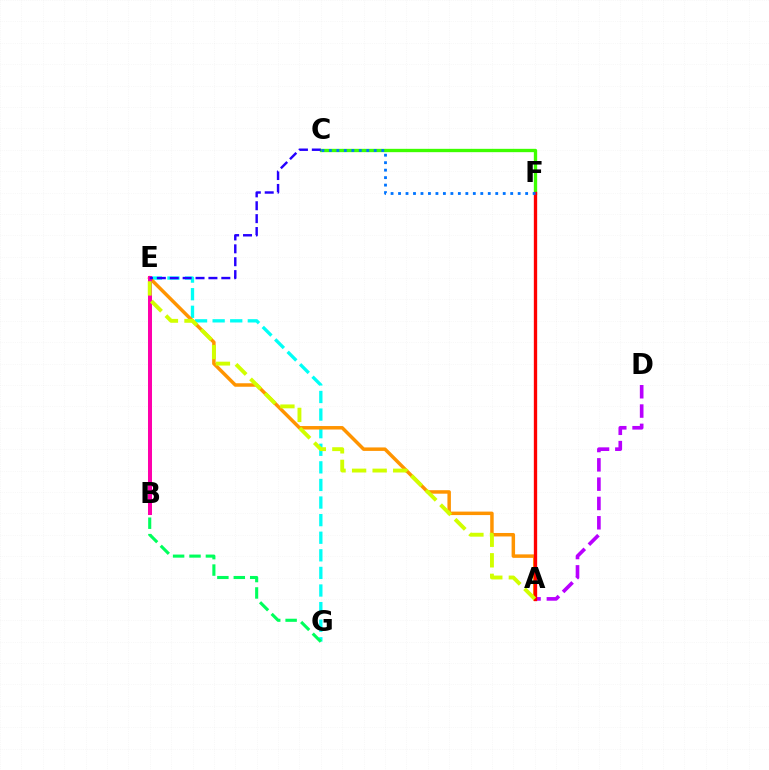{('E', 'G'): [{'color': '#00fff6', 'line_style': 'dashed', 'thickness': 2.39}], ('A', 'E'): [{'color': '#ff9400', 'line_style': 'solid', 'thickness': 2.51}, {'color': '#d1ff00', 'line_style': 'dashed', 'thickness': 2.79}], ('B', 'G'): [{'color': '#00ff5c', 'line_style': 'dashed', 'thickness': 2.23}], ('B', 'E'): [{'color': '#ff00ac', 'line_style': 'solid', 'thickness': 2.88}], ('A', 'D'): [{'color': '#b900ff', 'line_style': 'dashed', 'thickness': 2.62}], ('C', 'F'): [{'color': '#3dff00', 'line_style': 'solid', 'thickness': 2.4}, {'color': '#0074ff', 'line_style': 'dotted', 'thickness': 2.03}], ('A', 'F'): [{'color': '#ff0000', 'line_style': 'solid', 'thickness': 2.4}], ('C', 'E'): [{'color': '#2500ff', 'line_style': 'dashed', 'thickness': 1.75}]}